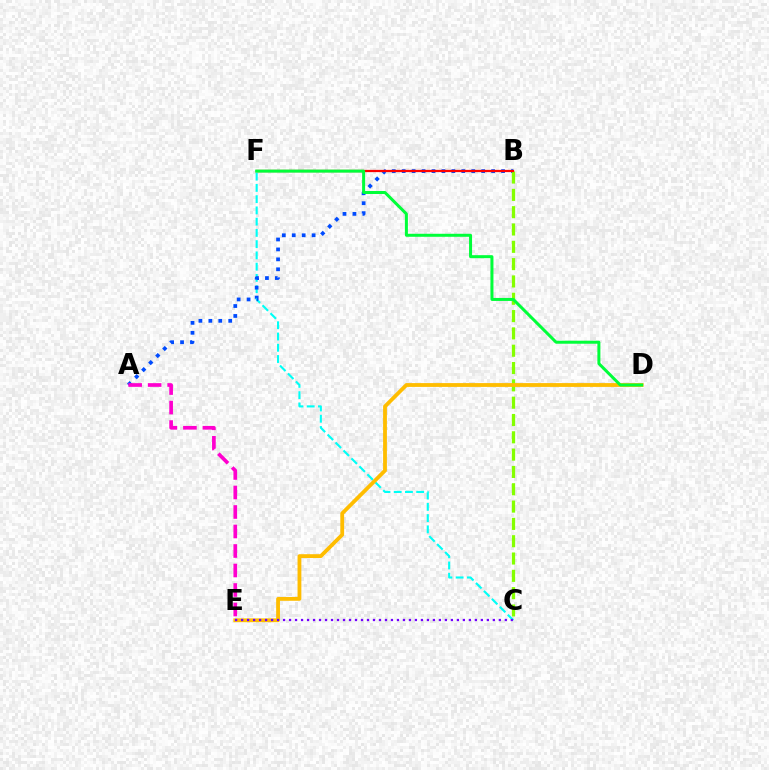{('C', 'F'): [{'color': '#00fff6', 'line_style': 'dashed', 'thickness': 1.53}], ('A', 'B'): [{'color': '#004bff', 'line_style': 'dotted', 'thickness': 2.7}], ('B', 'C'): [{'color': '#84ff00', 'line_style': 'dashed', 'thickness': 2.35}], ('D', 'E'): [{'color': '#ffbd00', 'line_style': 'solid', 'thickness': 2.75}], ('B', 'F'): [{'color': '#ff0000', 'line_style': 'solid', 'thickness': 1.62}], ('C', 'E'): [{'color': '#7200ff', 'line_style': 'dotted', 'thickness': 1.63}], ('D', 'F'): [{'color': '#00ff39', 'line_style': 'solid', 'thickness': 2.16}], ('A', 'E'): [{'color': '#ff00cf', 'line_style': 'dashed', 'thickness': 2.65}]}